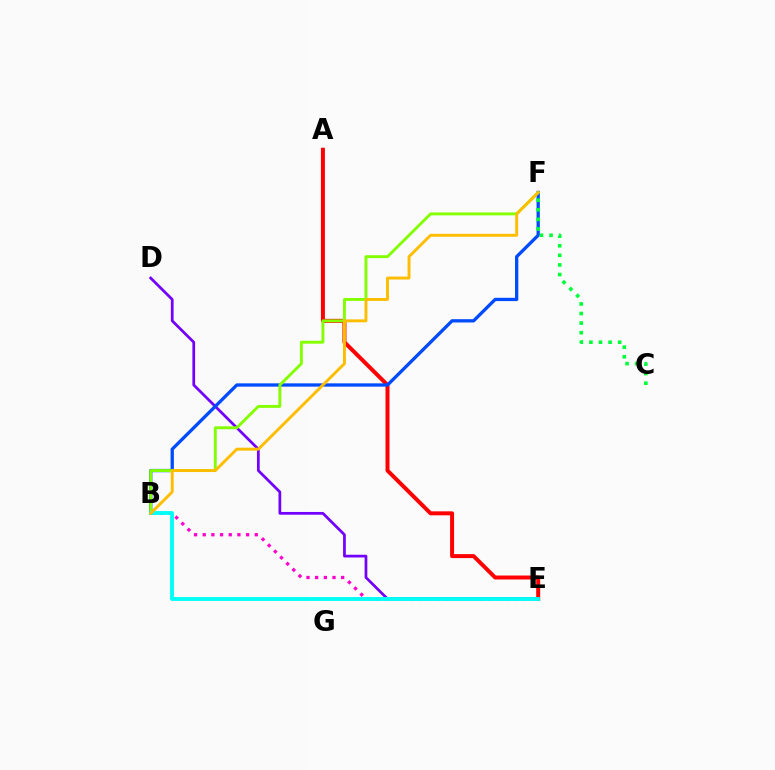{('A', 'E'): [{'color': '#ff0000', 'line_style': 'solid', 'thickness': 2.87}], ('D', 'E'): [{'color': '#7200ff', 'line_style': 'solid', 'thickness': 1.97}], ('B', 'E'): [{'color': '#ff00cf', 'line_style': 'dotted', 'thickness': 2.36}, {'color': '#00fff6', 'line_style': 'solid', 'thickness': 2.78}], ('B', 'F'): [{'color': '#004bff', 'line_style': 'solid', 'thickness': 2.37}, {'color': '#84ff00', 'line_style': 'solid', 'thickness': 2.09}, {'color': '#ffbd00', 'line_style': 'solid', 'thickness': 2.1}], ('C', 'F'): [{'color': '#00ff39', 'line_style': 'dotted', 'thickness': 2.61}]}